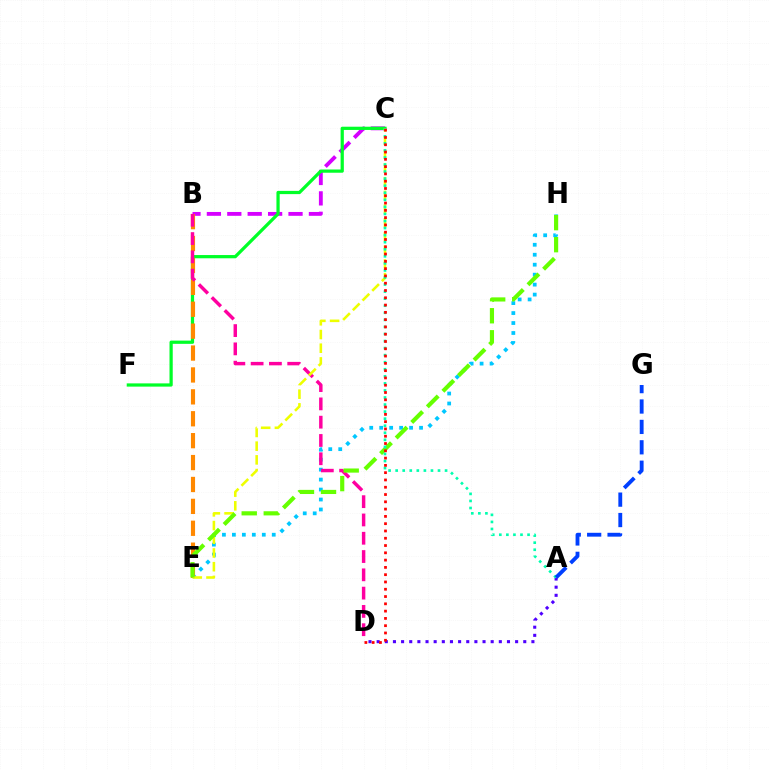{('E', 'H'): [{'color': '#00c7ff', 'line_style': 'dotted', 'thickness': 2.71}, {'color': '#66ff00', 'line_style': 'dashed', 'thickness': 2.99}], ('B', 'C'): [{'color': '#d600ff', 'line_style': 'dashed', 'thickness': 2.77}], ('A', 'D'): [{'color': '#4f00ff', 'line_style': 'dotted', 'thickness': 2.21}], ('C', 'F'): [{'color': '#00ff27', 'line_style': 'solid', 'thickness': 2.33}], ('B', 'E'): [{'color': '#ff8800', 'line_style': 'dashed', 'thickness': 2.98}], ('B', 'D'): [{'color': '#ff00a0', 'line_style': 'dashed', 'thickness': 2.48}], ('C', 'E'): [{'color': '#eeff00', 'line_style': 'dashed', 'thickness': 1.86}], ('A', 'C'): [{'color': '#00ffaf', 'line_style': 'dotted', 'thickness': 1.92}], ('C', 'D'): [{'color': '#ff0000', 'line_style': 'dotted', 'thickness': 1.98}], ('A', 'G'): [{'color': '#003fff', 'line_style': 'dashed', 'thickness': 2.77}]}